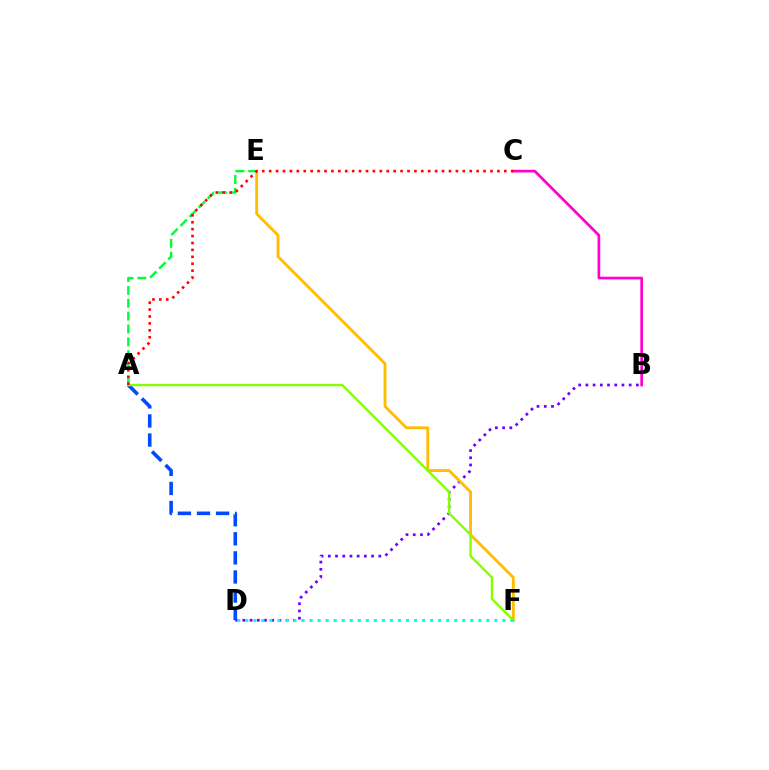{('B', 'D'): [{'color': '#7200ff', 'line_style': 'dotted', 'thickness': 1.96}], ('A', 'E'): [{'color': '#00ff39', 'line_style': 'dashed', 'thickness': 1.75}], ('E', 'F'): [{'color': '#ffbd00', 'line_style': 'solid', 'thickness': 2.04}], ('A', 'D'): [{'color': '#004bff', 'line_style': 'dashed', 'thickness': 2.59}], ('A', 'F'): [{'color': '#84ff00', 'line_style': 'solid', 'thickness': 1.71}], ('D', 'F'): [{'color': '#00fff6', 'line_style': 'dotted', 'thickness': 2.18}], ('B', 'C'): [{'color': '#ff00cf', 'line_style': 'solid', 'thickness': 1.95}], ('A', 'C'): [{'color': '#ff0000', 'line_style': 'dotted', 'thickness': 1.88}]}